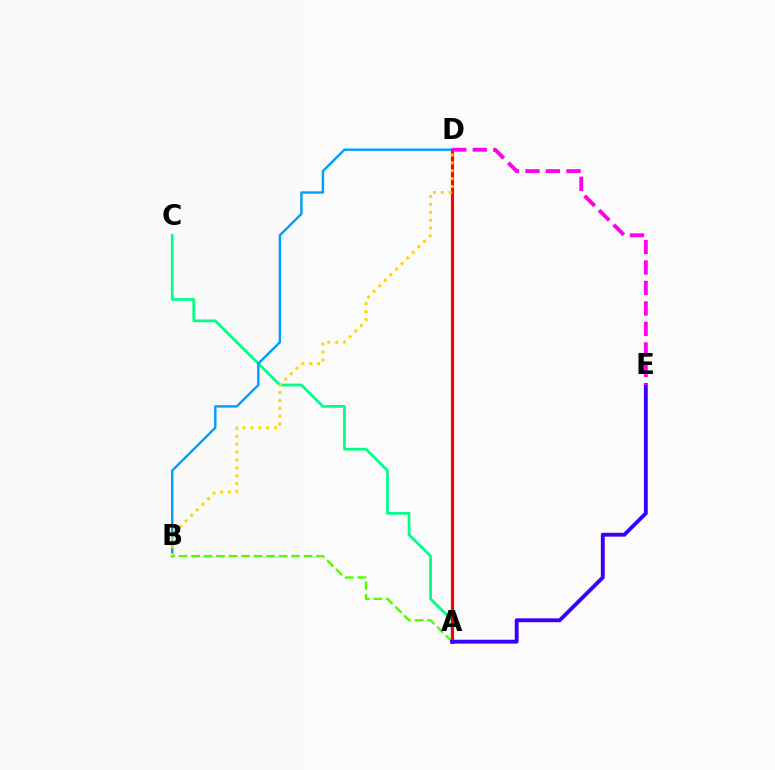{('A', 'C'): [{'color': '#00ff86', 'line_style': 'solid', 'thickness': 1.98}], ('B', 'D'): [{'color': '#009eff', 'line_style': 'solid', 'thickness': 1.73}, {'color': '#ffd500', 'line_style': 'dotted', 'thickness': 2.14}], ('A', 'D'): [{'color': '#ff0000', 'line_style': 'solid', 'thickness': 2.27}], ('A', 'B'): [{'color': '#4fff00', 'line_style': 'dashed', 'thickness': 1.7}], ('A', 'E'): [{'color': '#3700ff', 'line_style': 'solid', 'thickness': 2.78}], ('D', 'E'): [{'color': '#ff00ed', 'line_style': 'dashed', 'thickness': 2.79}]}